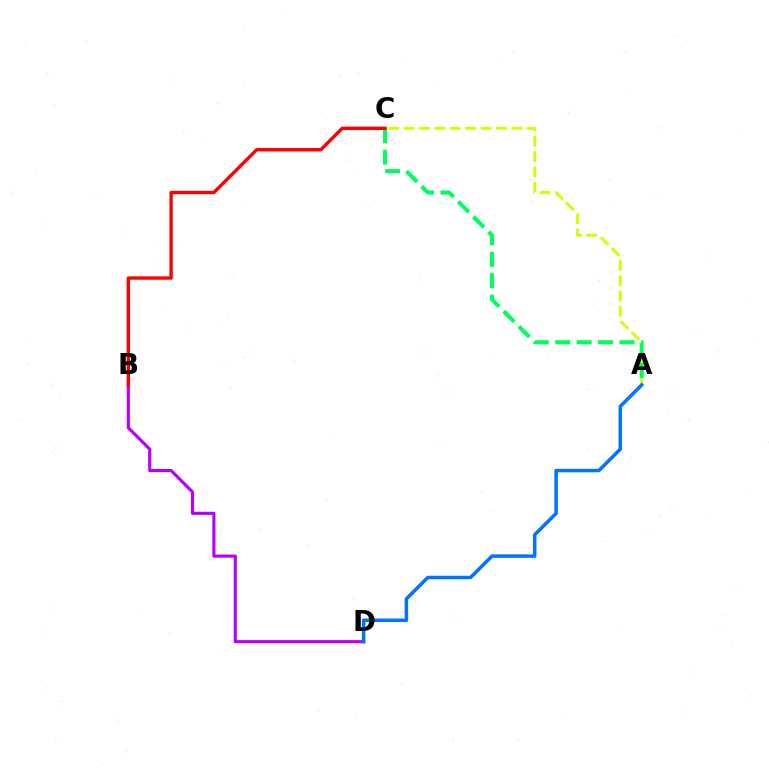{('B', 'D'): [{'color': '#b900ff', 'line_style': 'solid', 'thickness': 2.26}], ('A', 'C'): [{'color': '#d1ff00', 'line_style': 'dashed', 'thickness': 2.09}, {'color': '#00ff5c', 'line_style': 'dashed', 'thickness': 2.91}], ('B', 'C'): [{'color': '#ff0000', 'line_style': 'solid', 'thickness': 2.43}], ('A', 'D'): [{'color': '#0074ff', 'line_style': 'solid', 'thickness': 2.51}]}